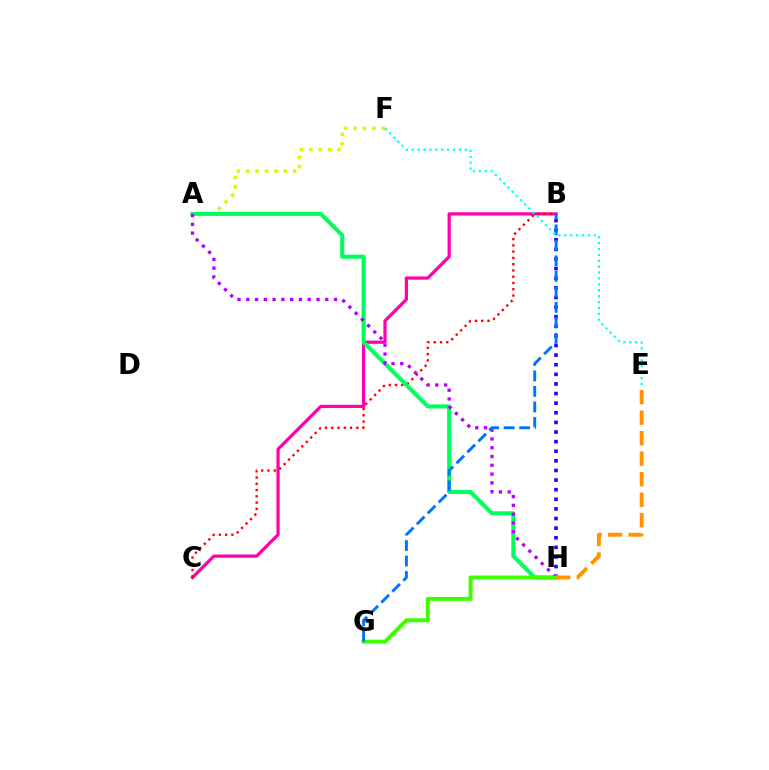{('B', 'C'): [{'color': '#ff00ac', 'line_style': 'solid', 'thickness': 2.33}, {'color': '#ff0000', 'line_style': 'dotted', 'thickness': 1.7}], ('B', 'H'): [{'color': '#2500ff', 'line_style': 'dotted', 'thickness': 2.61}], ('A', 'F'): [{'color': '#d1ff00', 'line_style': 'dotted', 'thickness': 2.55}], ('A', 'H'): [{'color': '#00ff5c', 'line_style': 'solid', 'thickness': 2.93}, {'color': '#b900ff', 'line_style': 'dotted', 'thickness': 2.38}], ('G', 'H'): [{'color': '#3dff00', 'line_style': 'solid', 'thickness': 2.85}], ('B', 'G'): [{'color': '#0074ff', 'line_style': 'dashed', 'thickness': 2.1}], ('E', 'H'): [{'color': '#ff9400', 'line_style': 'dashed', 'thickness': 2.79}], ('E', 'F'): [{'color': '#00fff6', 'line_style': 'dotted', 'thickness': 1.6}]}